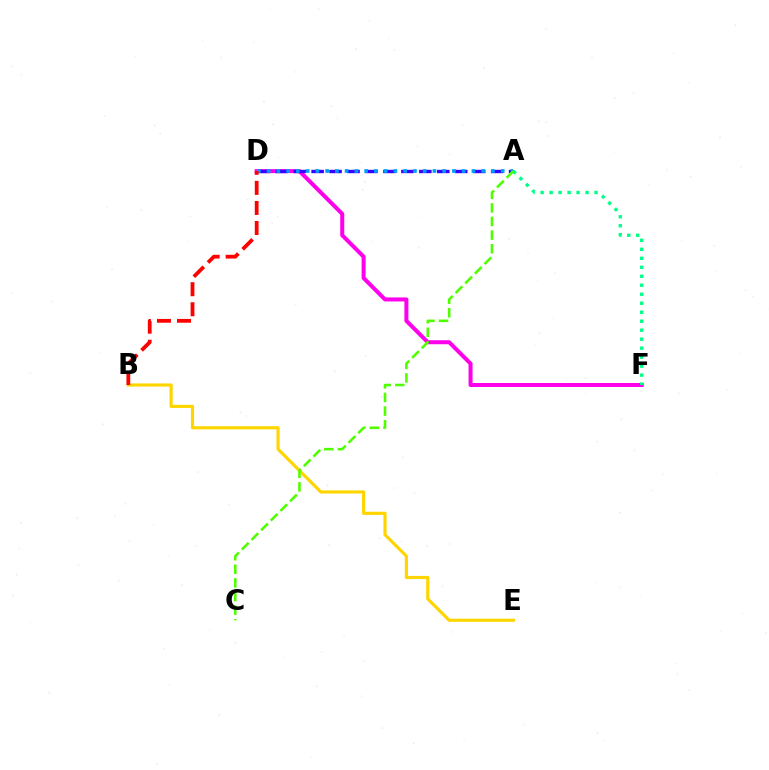{('D', 'F'): [{'color': '#ff00ed', 'line_style': 'solid', 'thickness': 2.89}], ('A', 'D'): [{'color': '#3700ff', 'line_style': 'dashed', 'thickness': 2.44}, {'color': '#009eff', 'line_style': 'dotted', 'thickness': 2.65}], ('A', 'F'): [{'color': '#00ff86', 'line_style': 'dotted', 'thickness': 2.44}], ('B', 'E'): [{'color': '#ffd500', 'line_style': 'solid', 'thickness': 2.28}], ('B', 'D'): [{'color': '#ff0000', 'line_style': 'dashed', 'thickness': 2.73}], ('A', 'C'): [{'color': '#4fff00', 'line_style': 'dashed', 'thickness': 1.85}]}